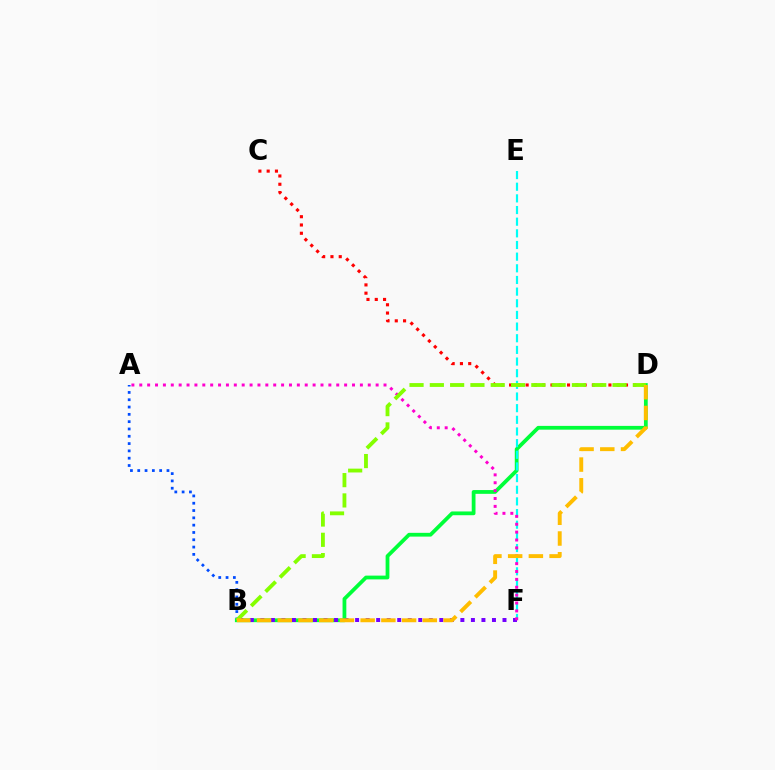{('C', 'D'): [{'color': '#ff0000', 'line_style': 'dotted', 'thickness': 2.25}], ('A', 'B'): [{'color': '#004bff', 'line_style': 'dotted', 'thickness': 1.99}], ('B', 'D'): [{'color': '#00ff39', 'line_style': 'solid', 'thickness': 2.71}, {'color': '#84ff00', 'line_style': 'dashed', 'thickness': 2.76}, {'color': '#ffbd00', 'line_style': 'dashed', 'thickness': 2.82}], ('E', 'F'): [{'color': '#00fff6', 'line_style': 'dashed', 'thickness': 1.58}], ('B', 'F'): [{'color': '#7200ff', 'line_style': 'dotted', 'thickness': 2.86}], ('A', 'F'): [{'color': '#ff00cf', 'line_style': 'dotted', 'thickness': 2.14}]}